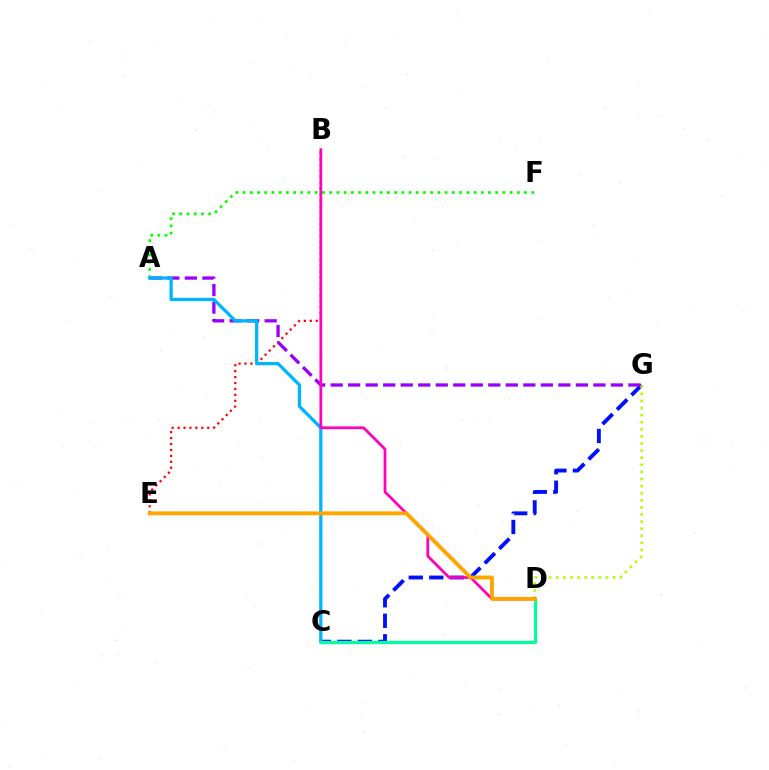{('B', 'E'): [{'color': '#ff0000', 'line_style': 'dotted', 'thickness': 1.61}], ('C', 'G'): [{'color': '#0010ff', 'line_style': 'dashed', 'thickness': 2.79}], ('A', 'G'): [{'color': '#9b00ff', 'line_style': 'dashed', 'thickness': 2.38}], ('A', 'F'): [{'color': '#08ff00', 'line_style': 'dotted', 'thickness': 1.96}], ('A', 'C'): [{'color': '#00b5ff', 'line_style': 'solid', 'thickness': 2.36}], ('C', 'D'): [{'color': '#00ff9d', 'line_style': 'solid', 'thickness': 2.3}], ('B', 'D'): [{'color': '#ff00bd', 'line_style': 'solid', 'thickness': 1.99}], ('D', 'G'): [{'color': '#b3ff00', 'line_style': 'dotted', 'thickness': 1.93}], ('D', 'E'): [{'color': '#ffa500', 'line_style': 'solid', 'thickness': 2.81}]}